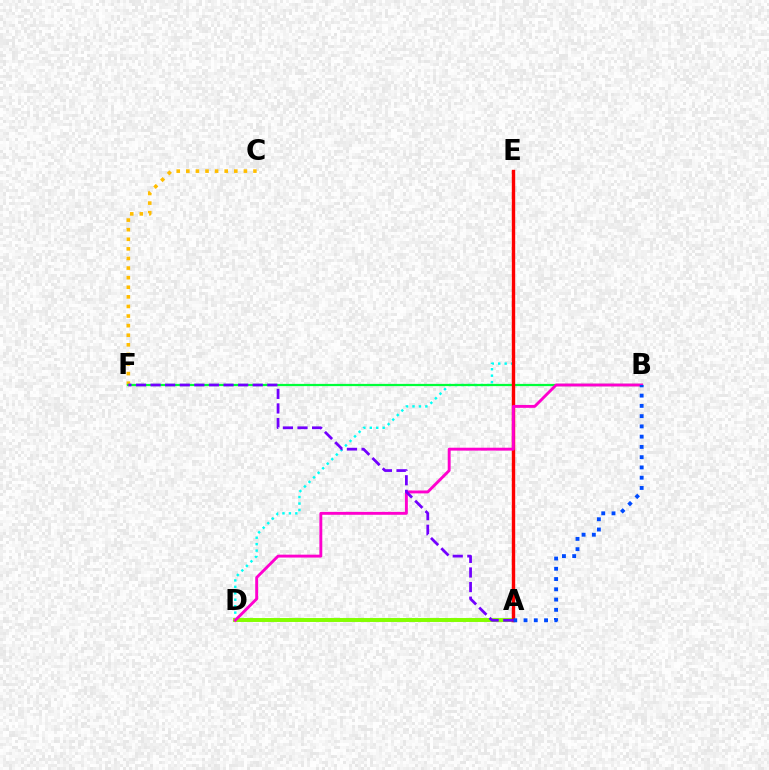{('C', 'F'): [{'color': '#ffbd00', 'line_style': 'dotted', 'thickness': 2.61}], ('D', 'E'): [{'color': '#00fff6', 'line_style': 'dotted', 'thickness': 1.75}], ('B', 'F'): [{'color': '#00ff39', 'line_style': 'solid', 'thickness': 1.6}], ('A', 'D'): [{'color': '#84ff00', 'line_style': 'solid', 'thickness': 2.84}], ('A', 'E'): [{'color': '#ff0000', 'line_style': 'solid', 'thickness': 2.45}], ('B', 'D'): [{'color': '#ff00cf', 'line_style': 'solid', 'thickness': 2.09}], ('A', 'B'): [{'color': '#004bff', 'line_style': 'dotted', 'thickness': 2.79}], ('A', 'F'): [{'color': '#7200ff', 'line_style': 'dashed', 'thickness': 1.98}]}